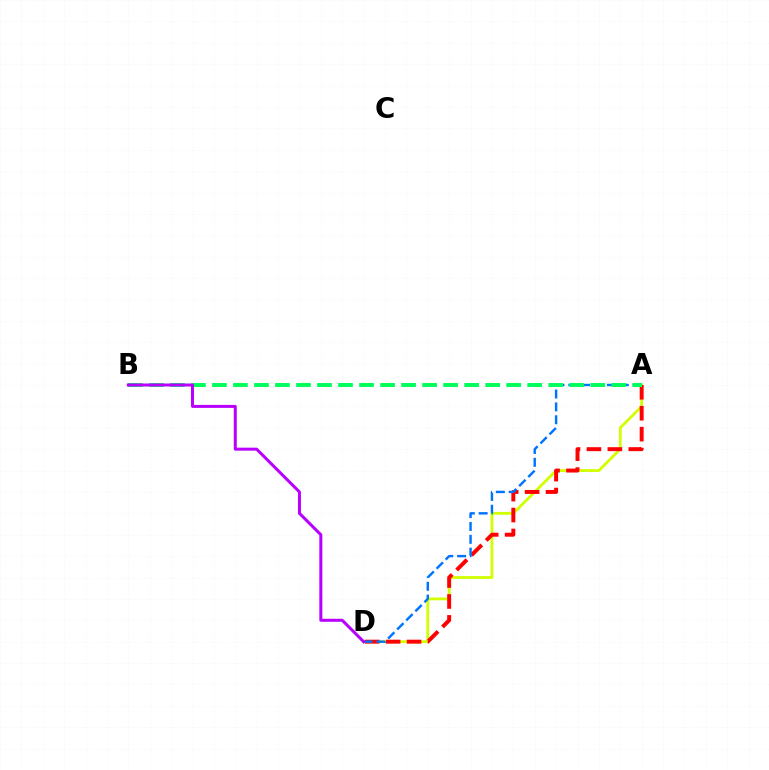{('A', 'D'): [{'color': '#d1ff00', 'line_style': 'solid', 'thickness': 2.01}, {'color': '#ff0000', 'line_style': 'dashed', 'thickness': 2.84}, {'color': '#0074ff', 'line_style': 'dashed', 'thickness': 1.75}], ('A', 'B'): [{'color': '#00ff5c', 'line_style': 'dashed', 'thickness': 2.86}], ('B', 'D'): [{'color': '#b900ff', 'line_style': 'solid', 'thickness': 2.17}]}